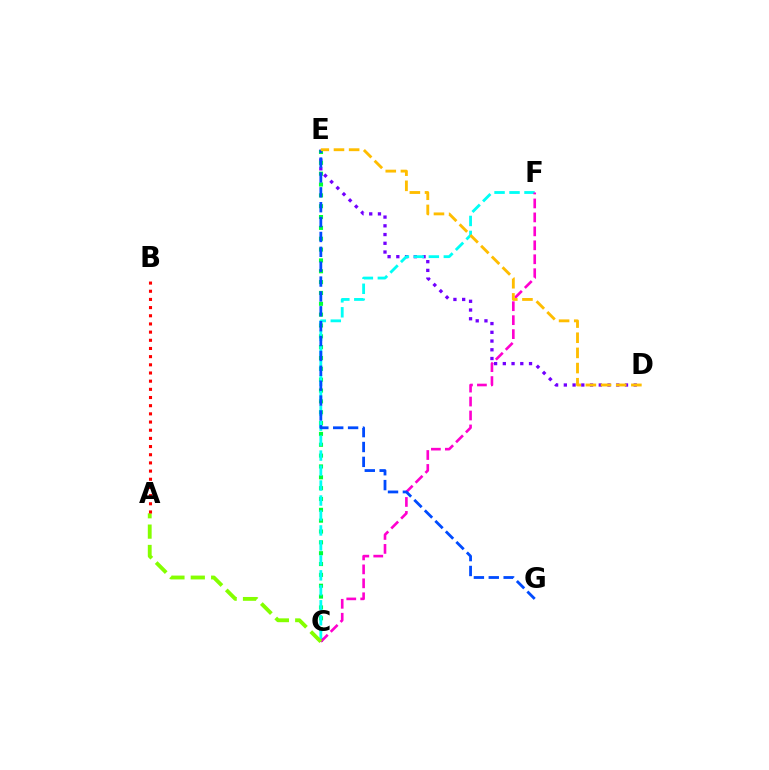{('D', 'E'): [{'color': '#7200ff', 'line_style': 'dotted', 'thickness': 2.37}, {'color': '#ffbd00', 'line_style': 'dashed', 'thickness': 2.06}], ('C', 'E'): [{'color': '#00ff39', 'line_style': 'dotted', 'thickness': 2.95}], ('C', 'F'): [{'color': '#00fff6', 'line_style': 'dashed', 'thickness': 2.03}, {'color': '#ff00cf', 'line_style': 'dashed', 'thickness': 1.9}], ('A', 'C'): [{'color': '#84ff00', 'line_style': 'dashed', 'thickness': 2.77}], ('A', 'B'): [{'color': '#ff0000', 'line_style': 'dotted', 'thickness': 2.22}], ('E', 'G'): [{'color': '#004bff', 'line_style': 'dashed', 'thickness': 2.02}]}